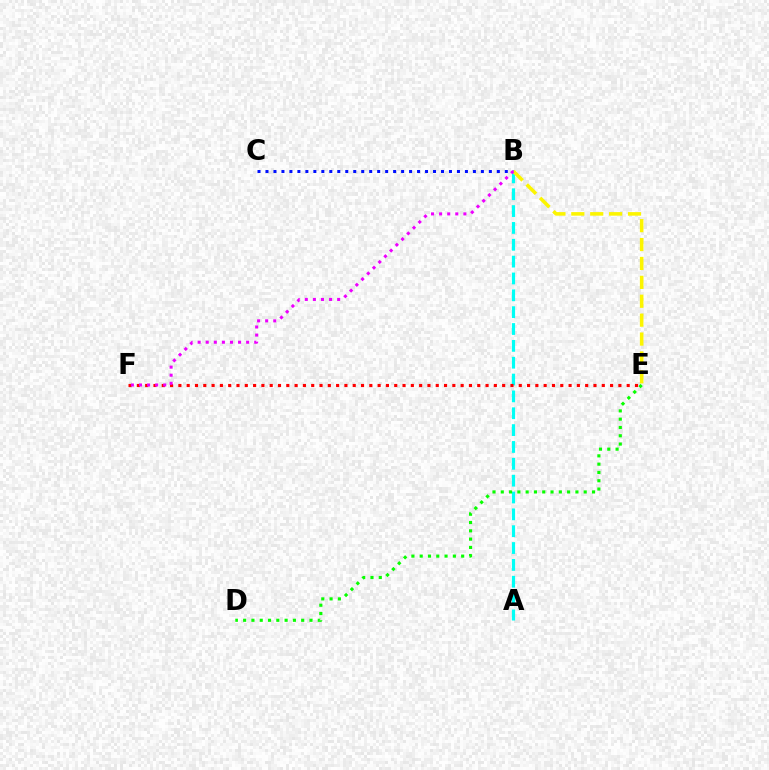{('A', 'B'): [{'color': '#00fff6', 'line_style': 'dashed', 'thickness': 2.29}], ('B', 'C'): [{'color': '#0010ff', 'line_style': 'dotted', 'thickness': 2.17}], ('D', 'E'): [{'color': '#08ff00', 'line_style': 'dotted', 'thickness': 2.25}], ('E', 'F'): [{'color': '#ff0000', 'line_style': 'dotted', 'thickness': 2.26}], ('B', 'E'): [{'color': '#fcf500', 'line_style': 'dashed', 'thickness': 2.57}], ('B', 'F'): [{'color': '#ee00ff', 'line_style': 'dotted', 'thickness': 2.2}]}